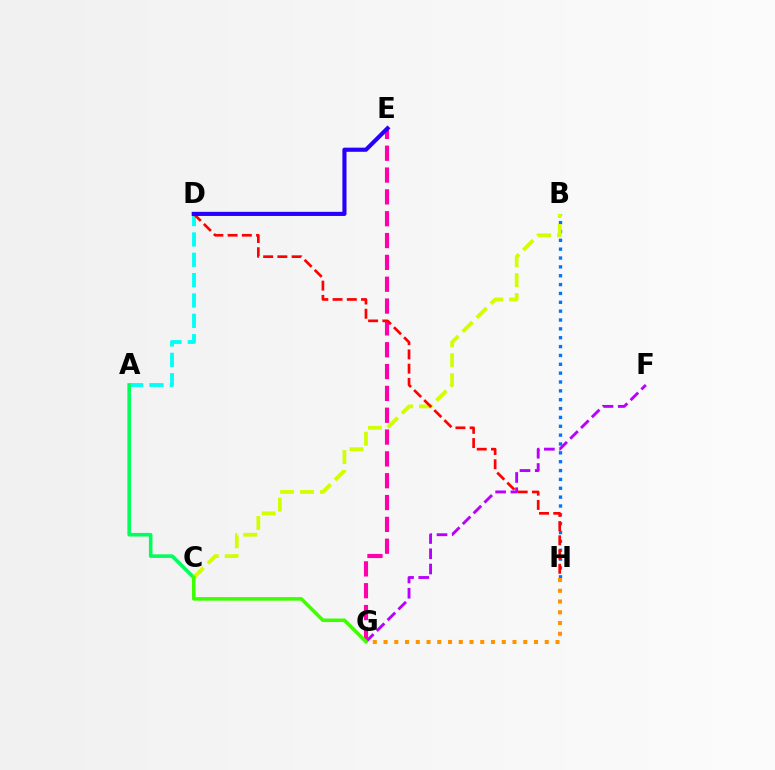{('A', 'D'): [{'color': '#00fff6', 'line_style': 'dashed', 'thickness': 2.76}], ('B', 'H'): [{'color': '#0074ff', 'line_style': 'dotted', 'thickness': 2.41}], ('F', 'G'): [{'color': '#b900ff', 'line_style': 'dashed', 'thickness': 2.07}], ('E', 'G'): [{'color': '#ff00ac', 'line_style': 'dashed', 'thickness': 2.97}], ('A', 'C'): [{'color': '#00ff5c', 'line_style': 'solid', 'thickness': 2.59}], ('B', 'C'): [{'color': '#d1ff00', 'line_style': 'dashed', 'thickness': 2.71}], ('G', 'H'): [{'color': '#ff9400', 'line_style': 'dotted', 'thickness': 2.92}], ('D', 'H'): [{'color': '#ff0000', 'line_style': 'dashed', 'thickness': 1.93}], ('D', 'E'): [{'color': '#2500ff', 'line_style': 'solid', 'thickness': 2.97}], ('C', 'G'): [{'color': '#3dff00', 'line_style': 'solid', 'thickness': 2.55}]}